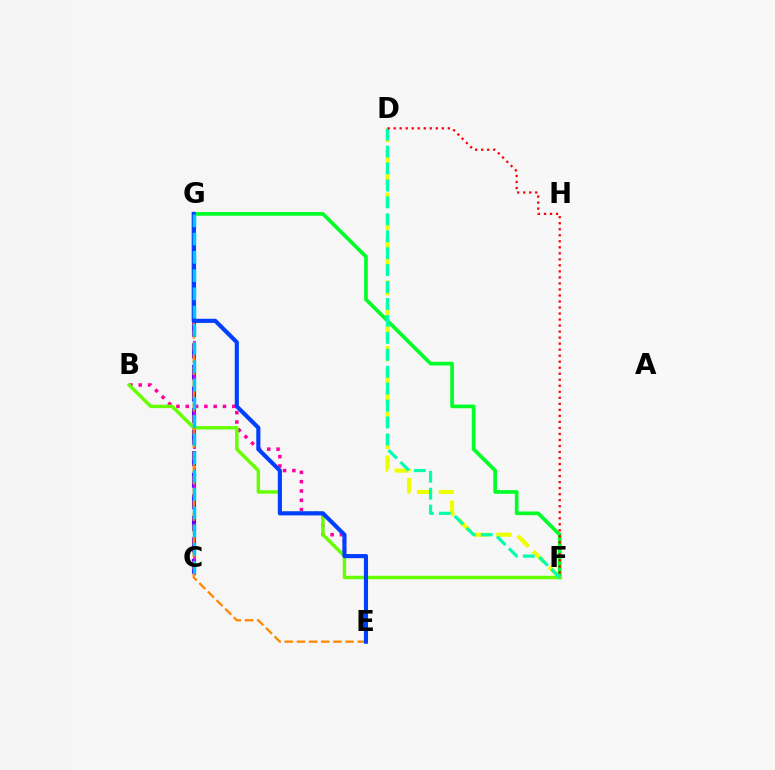{('C', 'G'): [{'color': '#4f00ff', 'line_style': 'dashed', 'thickness': 2.93}, {'color': '#d600ff', 'line_style': 'dashed', 'thickness': 1.91}, {'color': '#00c7ff', 'line_style': 'dashed', 'thickness': 2.48}], ('D', 'F'): [{'color': '#eeff00', 'line_style': 'dashed', 'thickness': 2.98}, {'color': '#00ffaf', 'line_style': 'dashed', 'thickness': 2.3}, {'color': '#ff0000', 'line_style': 'dotted', 'thickness': 1.64}], ('F', 'G'): [{'color': '#00ff27', 'line_style': 'solid', 'thickness': 2.65}], ('B', 'E'): [{'color': '#ff00a0', 'line_style': 'dotted', 'thickness': 2.53}], ('B', 'F'): [{'color': '#66ff00', 'line_style': 'solid', 'thickness': 2.46}], ('E', 'G'): [{'color': '#ff8800', 'line_style': 'dashed', 'thickness': 1.65}, {'color': '#003fff', 'line_style': 'solid', 'thickness': 2.96}]}